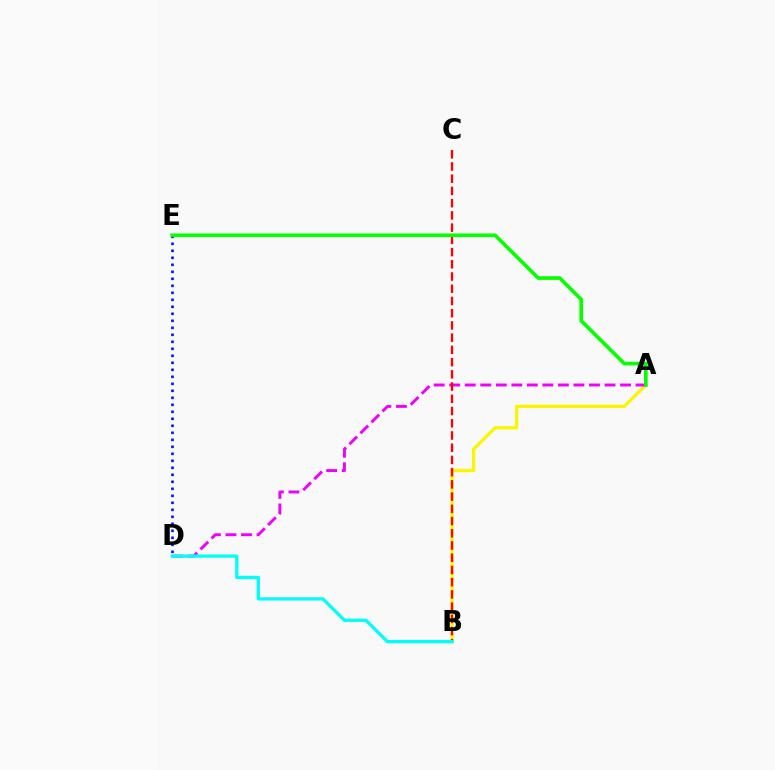{('A', 'B'): [{'color': '#fcf500', 'line_style': 'solid', 'thickness': 2.34}], ('A', 'D'): [{'color': '#ee00ff', 'line_style': 'dashed', 'thickness': 2.11}], ('B', 'C'): [{'color': '#ff0000', 'line_style': 'dashed', 'thickness': 1.66}], ('B', 'D'): [{'color': '#00fff6', 'line_style': 'solid', 'thickness': 2.36}], ('D', 'E'): [{'color': '#0010ff', 'line_style': 'dotted', 'thickness': 1.9}], ('A', 'E'): [{'color': '#08ff00', 'line_style': 'solid', 'thickness': 2.64}]}